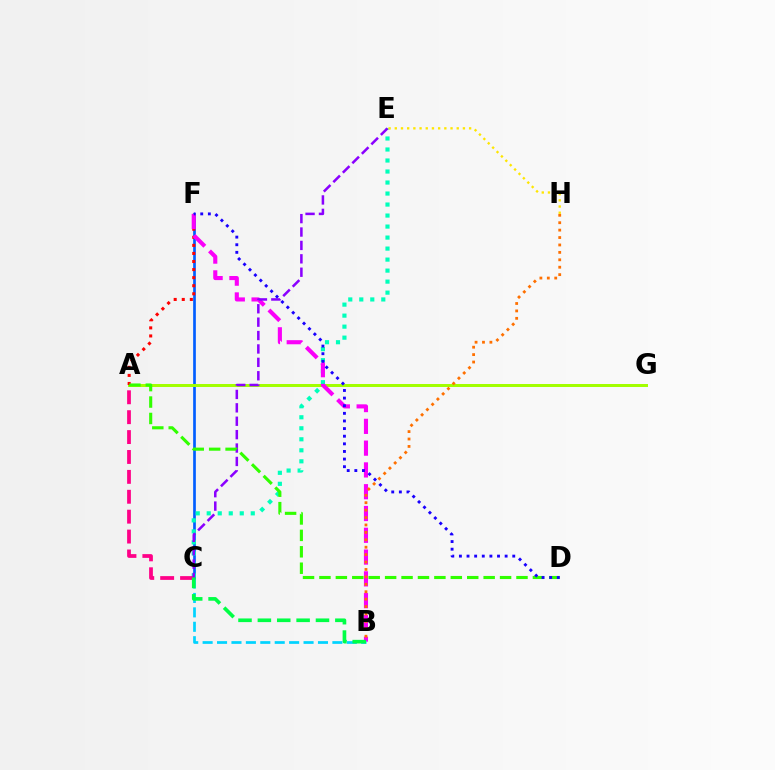{('C', 'F'): [{'color': '#005dff', 'line_style': 'solid', 'thickness': 1.93}], ('A', 'G'): [{'color': '#a2ff00', 'line_style': 'solid', 'thickness': 2.14}], ('C', 'E'): [{'color': '#00ffbb', 'line_style': 'dotted', 'thickness': 2.99}, {'color': '#8a00ff', 'line_style': 'dashed', 'thickness': 1.82}], ('A', 'F'): [{'color': '#ff0000', 'line_style': 'dotted', 'thickness': 2.19}], ('B', 'F'): [{'color': '#fa00f9', 'line_style': 'dashed', 'thickness': 2.96}], ('A', 'C'): [{'color': '#ff0088', 'line_style': 'dashed', 'thickness': 2.7}], ('B', 'H'): [{'color': '#ff7000', 'line_style': 'dotted', 'thickness': 2.02}], ('A', 'D'): [{'color': '#31ff00', 'line_style': 'dashed', 'thickness': 2.23}], ('D', 'F'): [{'color': '#1900ff', 'line_style': 'dotted', 'thickness': 2.07}], ('E', 'H'): [{'color': '#ffe600', 'line_style': 'dotted', 'thickness': 1.68}], ('B', 'C'): [{'color': '#00d3ff', 'line_style': 'dashed', 'thickness': 1.96}, {'color': '#00ff45', 'line_style': 'dashed', 'thickness': 2.63}]}